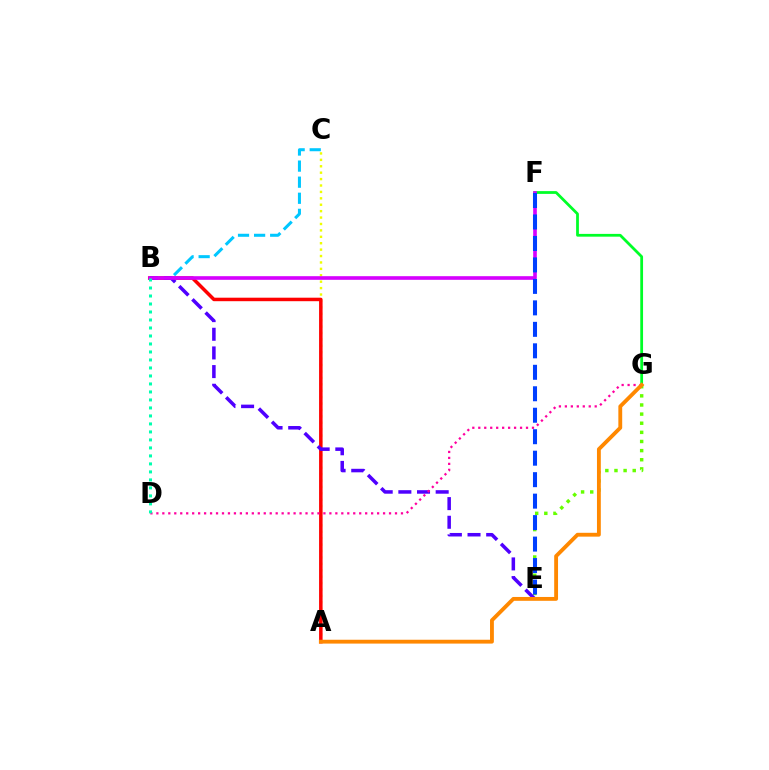{('E', 'G'): [{'color': '#66ff00', 'line_style': 'dotted', 'thickness': 2.48}], ('B', 'C'): [{'color': '#00c7ff', 'line_style': 'dashed', 'thickness': 2.18}], ('A', 'C'): [{'color': '#eeff00', 'line_style': 'dotted', 'thickness': 1.74}], ('A', 'B'): [{'color': '#ff0000', 'line_style': 'solid', 'thickness': 2.52}], ('F', 'G'): [{'color': '#00ff27', 'line_style': 'solid', 'thickness': 2.0}], ('B', 'E'): [{'color': '#4f00ff', 'line_style': 'dashed', 'thickness': 2.53}], ('B', 'F'): [{'color': '#d600ff', 'line_style': 'solid', 'thickness': 2.62}], ('D', 'G'): [{'color': '#ff00a0', 'line_style': 'dotted', 'thickness': 1.62}], ('A', 'G'): [{'color': '#ff8800', 'line_style': 'solid', 'thickness': 2.77}], ('E', 'F'): [{'color': '#003fff', 'line_style': 'dashed', 'thickness': 2.92}], ('B', 'D'): [{'color': '#00ffaf', 'line_style': 'dotted', 'thickness': 2.17}]}